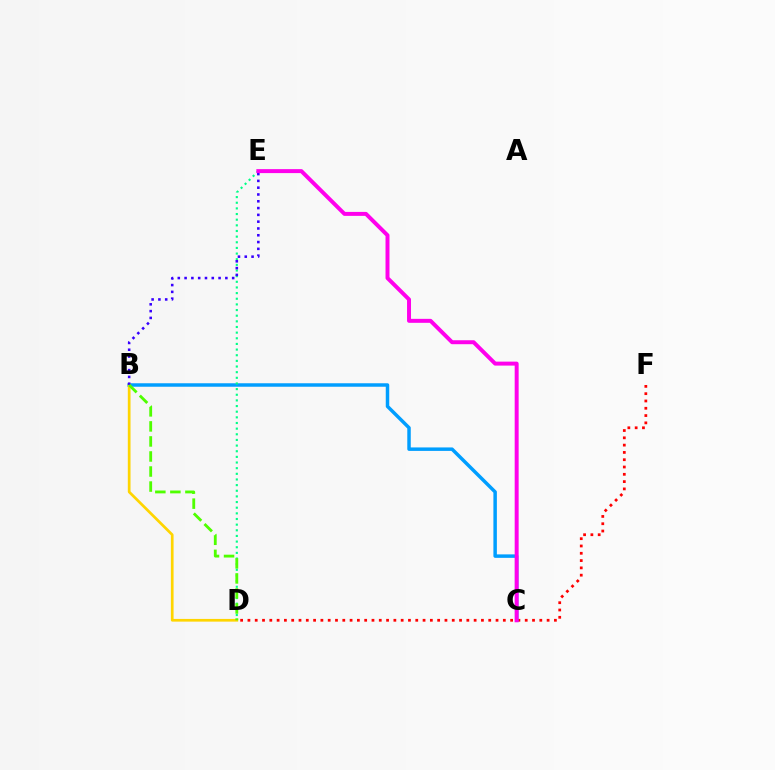{('D', 'F'): [{'color': '#ff0000', 'line_style': 'dotted', 'thickness': 1.98}], ('B', 'C'): [{'color': '#009eff', 'line_style': 'solid', 'thickness': 2.5}], ('D', 'E'): [{'color': '#00ff86', 'line_style': 'dotted', 'thickness': 1.53}], ('B', 'D'): [{'color': '#ffd500', 'line_style': 'solid', 'thickness': 1.95}, {'color': '#4fff00', 'line_style': 'dashed', 'thickness': 2.04}], ('B', 'E'): [{'color': '#3700ff', 'line_style': 'dotted', 'thickness': 1.85}], ('C', 'E'): [{'color': '#ff00ed', 'line_style': 'solid', 'thickness': 2.85}]}